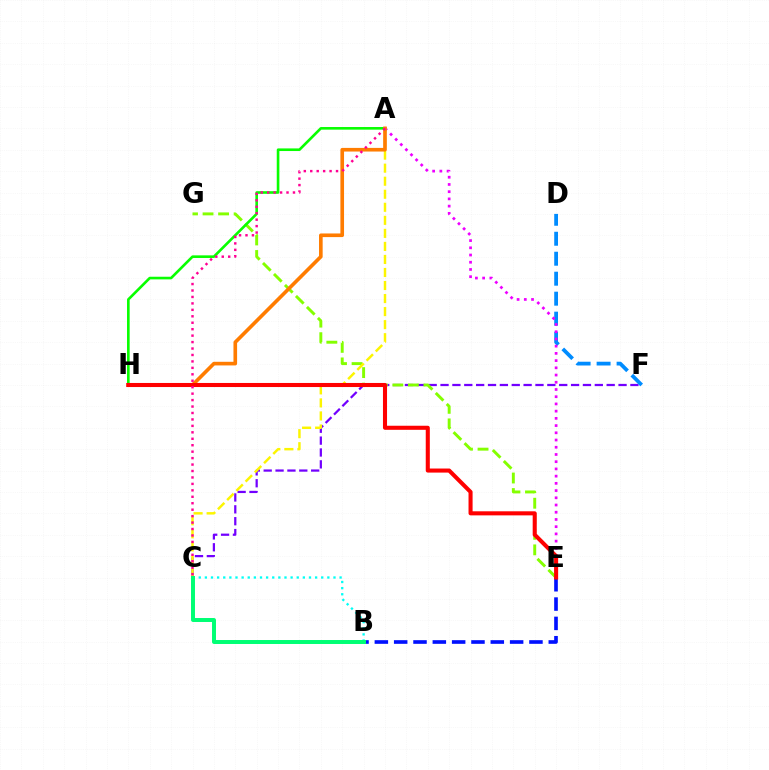{('C', 'F'): [{'color': '#7200ff', 'line_style': 'dashed', 'thickness': 1.61}], ('E', 'G'): [{'color': '#84ff00', 'line_style': 'dashed', 'thickness': 2.11}], ('A', 'C'): [{'color': '#fcf500', 'line_style': 'dashed', 'thickness': 1.77}, {'color': '#ff0094', 'line_style': 'dotted', 'thickness': 1.75}], ('D', 'F'): [{'color': '#008cff', 'line_style': 'dashed', 'thickness': 2.71}], ('A', 'H'): [{'color': '#08ff00', 'line_style': 'solid', 'thickness': 1.89}, {'color': '#ff7c00', 'line_style': 'solid', 'thickness': 2.62}], ('A', 'E'): [{'color': '#ee00ff', 'line_style': 'dotted', 'thickness': 1.96}], ('B', 'E'): [{'color': '#0010ff', 'line_style': 'dashed', 'thickness': 2.63}], ('E', 'H'): [{'color': '#ff0000', 'line_style': 'solid', 'thickness': 2.93}], ('B', 'C'): [{'color': '#00fff6', 'line_style': 'dotted', 'thickness': 1.66}, {'color': '#00ff74', 'line_style': 'solid', 'thickness': 2.86}]}